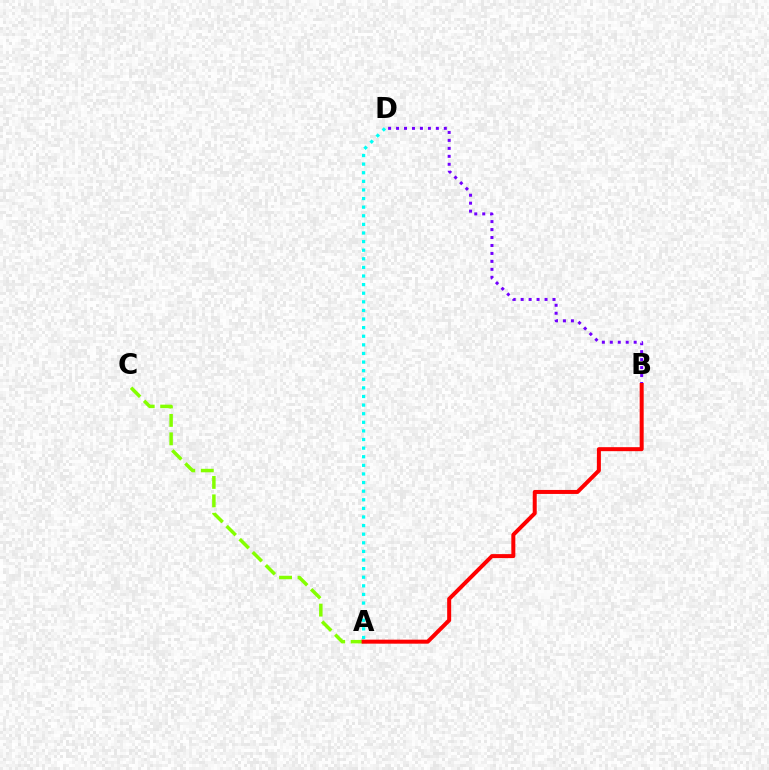{('A', 'D'): [{'color': '#00fff6', 'line_style': 'dotted', 'thickness': 2.34}], ('B', 'D'): [{'color': '#7200ff', 'line_style': 'dotted', 'thickness': 2.16}], ('A', 'C'): [{'color': '#84ff00', 'line_style': 'dashed', 'thickness': 2.51}], ('A', 'B'): [{'color': '#ff0000', 'line_style': 'solid', 'thickness': 2.88}]}